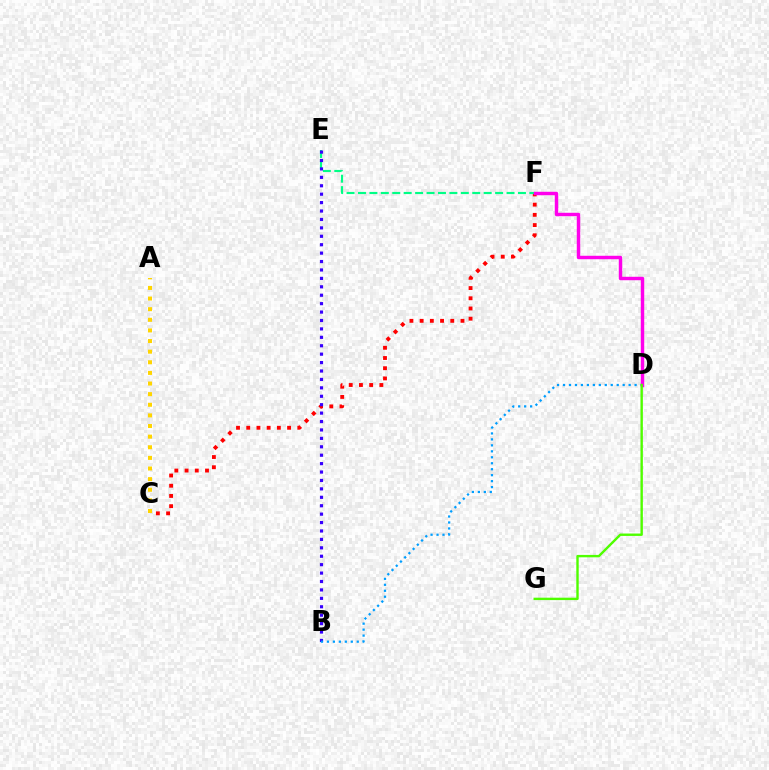{('C', 'F'): [{'color': '#ff0000', 'line_style': 'dotted', 'thickness': 2.77}], ('A', 'C'): [{'color': '#ffd500', 'line_style': 'dotted', 'thickness': 2.89}], ('E', 'F'): [{'color': '#00ff86', 'line_style': 'dashed', 'thickness': 1.55}], ('B', 'E'): [{'color': '#3700ff', 'line_style': 'dotted', 'thickness': 2.29}], ('B', 'D'): [{'color': '#009eff', 'line_style': 'dotted', 'thickness': 1.62}], ('D', 'F'): [{'color': '#ff00ed', 'line_style': 'solid', 'thickness': 2.48}], ('D', 'G'): [{'color': '#4fff00', 'line_style': 'solid', 'thickness': 1.73}]}